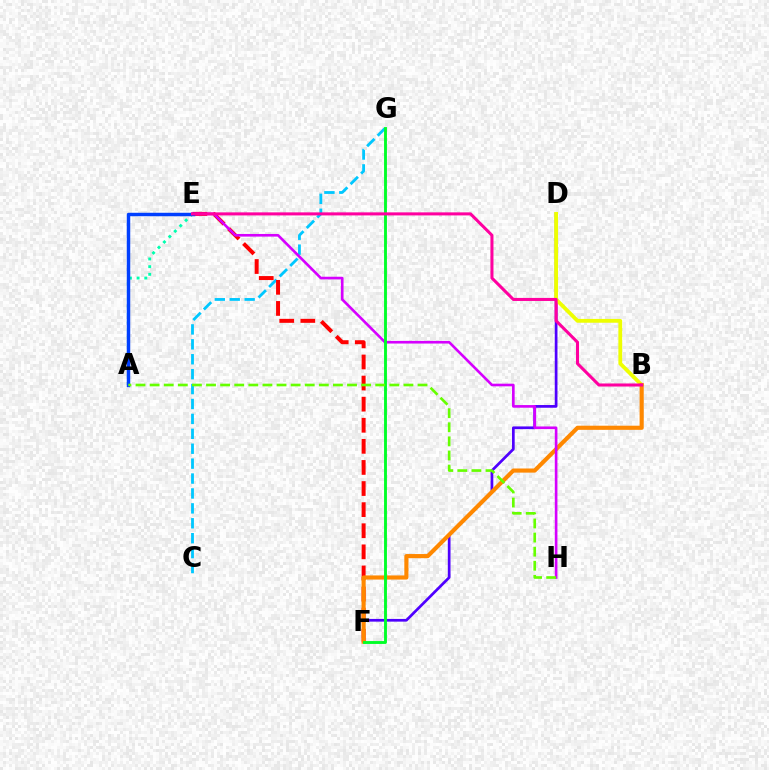{('C', 'G'): [{'color': '#00c7ff', 'line_style': 'dashed', 'thickness': 2.03}], ('E', 'F'): [{'color': '#ff0000', 'line_style': 'dashed', 'thickness': 2.87}], ('D', 'F'): [{'color': '#4f00ff', 'line_style': 'solid', 'thickness': 1.95}], ('B', 'D'): [{'color': '#eeff00', 'line_style': 'solid', 'thickness': 2.74}], ('B', 'F'): [{'color': '#ff8800', 'line_style': 'solid', 'thickness': 2.98}], ('E', 'H'): [{'color': '#d600ff', 'line_style': 'solid', 'thickness': 1.9}], ('A', 'E'): [{'color': '#00ffaf', 'line_style': 'dotted', 'thickness': 2.09}, {'color': '#003fff', 'line_style': 'solid', 'thickness': 2.49}], ('F', 'G'): [{'color': '#00ff27', 'line_style': 'solid', 'thickness': 2.07}], ('B', 'E'): [{'color': '#ff00a0', 'line_style': 'solid', 'thickness': 2.19}], ('A', 'H'): [{'color': '#66ff00', 'line_style': 'dashed', 'thickness': 1.92}]}